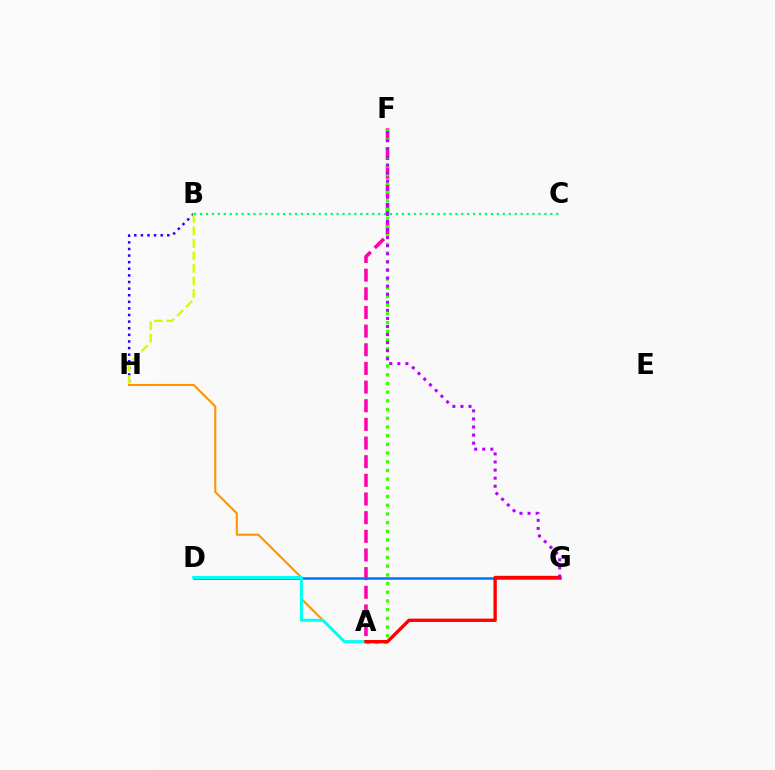{('A', 'F'): [{'color': '#ff00ac', 'line_style': 'dashed', 'thickness': 2.53}, {'color': '#3dff00', 'line_style': 'dotted', 'thickness': 2.36}], ('B', 'H'): [{'color': '#2500ff', 'line_style': 'dotted', 'thickness': 1.79}, {'color': '#d1ff00', 'line_style': 'dashed', 'thickness': 1.7}], ('A', 'H'): [{'color': '#ff9400', 'line_style': 'solid', 'thickness': 1.5}], ('D', 'G'): [{'color': '#0074ff', 'line_style': 'solid', 'thickness': 1.81}], ('B', 'C'): [{'color': '#00ff5c', 'line_style': 'dotted', 'thickness': 1.61}], ('A', 'D'): [{'color': '#00fff6', 'line_style': 'solid', 'thickness': 2.19}], ('A', 'G'): [{'color': '#ff0000', 'line_style': 'solid', 'thickness': 2.4}], ('F', 'G'): [{'color': '#b900ff', 'line_style': 'dotted', 'thickness': 2.19}]}